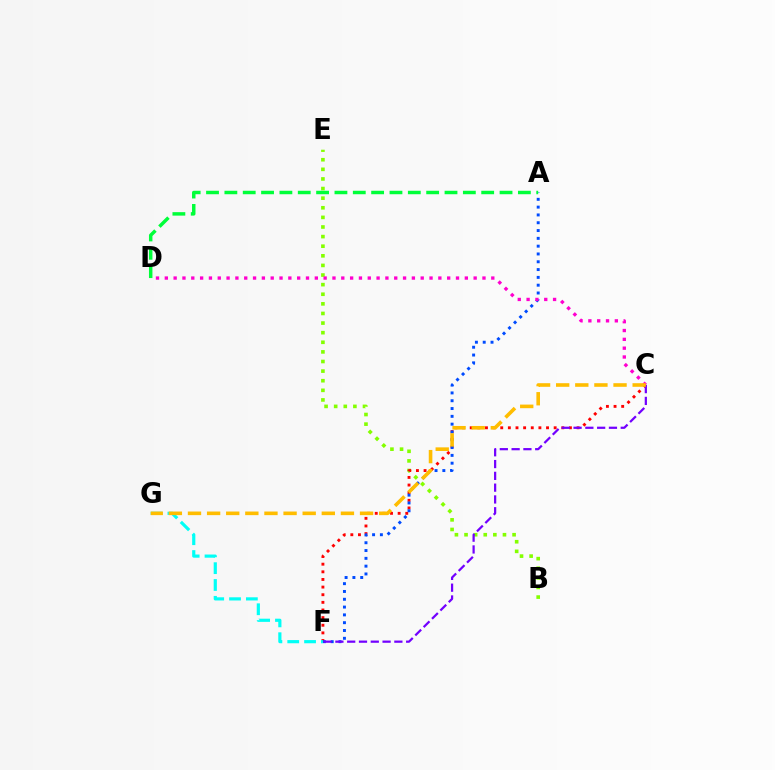{('B', 'E'): [{'color': '#84ff00', 'line_style': 'dotted', 'thickness': 2.61}], ('C', 'F'): [{'color': '#ff0000', 'line_style': 'dotted', 'thickness': 2.07}, {'color': '#7200ff', 'line_style': 'dashed', 'thickness': 1.6}], ('F', 'G'): [{'color': '#00fff6', 'line_style': 'dashed', 'thickness': 2.29}], ('A', 'F'): [{'color': '#004bff', 'line_style': 'dotted', 'thickness': 2.12}], ('A', 'D'): [{'color': '#00ff39', 'line_style': 'dashed', 'thickness': 2.49}], ('C', 'D'): [{'color': '#ff00cf', 'line_style': 'dotted', 'thickness': 2.4}], ('C', 'G'): [{'color': '#ffbd00', 'line_style': 'dashed', 'thickness': 2.6}]}